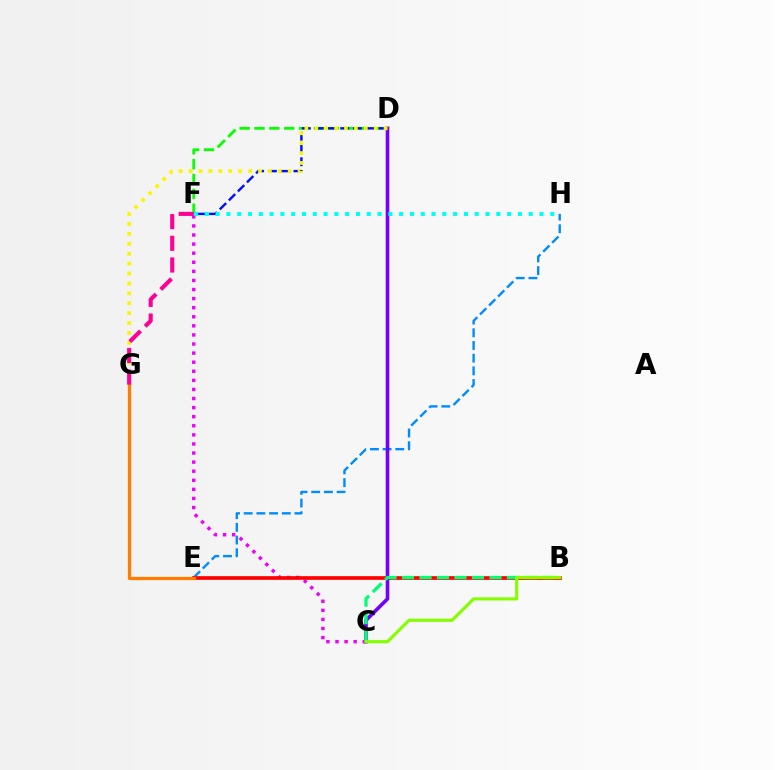{('C', 'F'): [{'color': '#ee00ff', 'line_style': 'dotted', 'thickness': 2.47}], ('E', 'H'): [{'color': '#008cff', 'line_style': 'dashed', 'thickness': 1.73}], ('B', 'E'): [{'color': '#ff0000', 'line_style': 'solid', 'thickness': 2.66}], ('C', 'D'): [{'color': '#7200ff', 'line_style': 'solid', 'thickness': 2.6}], ('B', 'C'): [{'color': '#00ff74', 'line_style': 'dashed', 'thickness': 2.38}, {'color': '#84ff00', 'line_style': 'solid', 'thickness': 2.27}], ('D', 'F'): [{'color': '#08ff00', 'line_style': 'dashed', 'thickness': 2.02}, {'color': '#0010ff', 'line_style': 'dashed', 'thickness': 1.74}], ('E', 'G'): [{'color': '#ff7c00', 'line_style': 'solid', 'thickness': 2.34}], ('D', 'G'): [{'color': '#fcf500', 'line_style': 'dotted', 'thickness': 2.69}], ('F', 'H'): [{'color': '#00fff6', 'line_style': 'dotted', 'thickness': 2.93}], ('F', 'G'): [{'color': '#ff0094', 'line_style': 'dashed', 'thickness': 2.95}]}